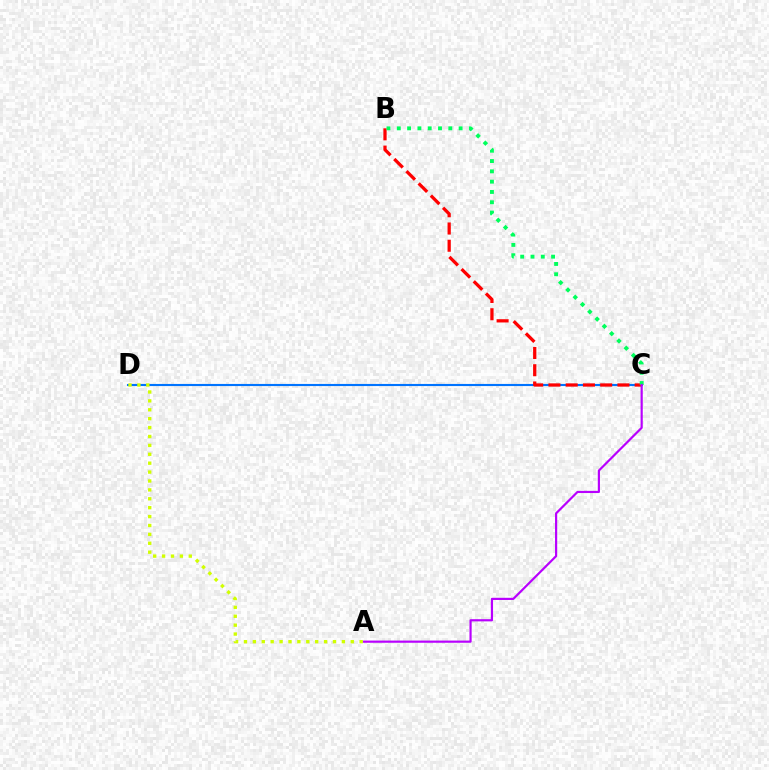{('C', 'D'): [{'color': '#0074ff', 'line_style': 'solid', 'thickness': 1.53}], ('B', 'C'): [{'color': '#ff0000', 'line_style': 'dashed', 'thickness': 2.34}, {'color': '#00ff5c', 'line_style': 'dotted', 'thickness': 2.8}], ('A', 'C'): [{'color': '#b900ff', 'line_style': 'solid', 'thickness': 1.57}], ('A', 'D'): [{'color': '#d1ff00', 'line_style': 'dotted', 'thickness': 2.42}]}